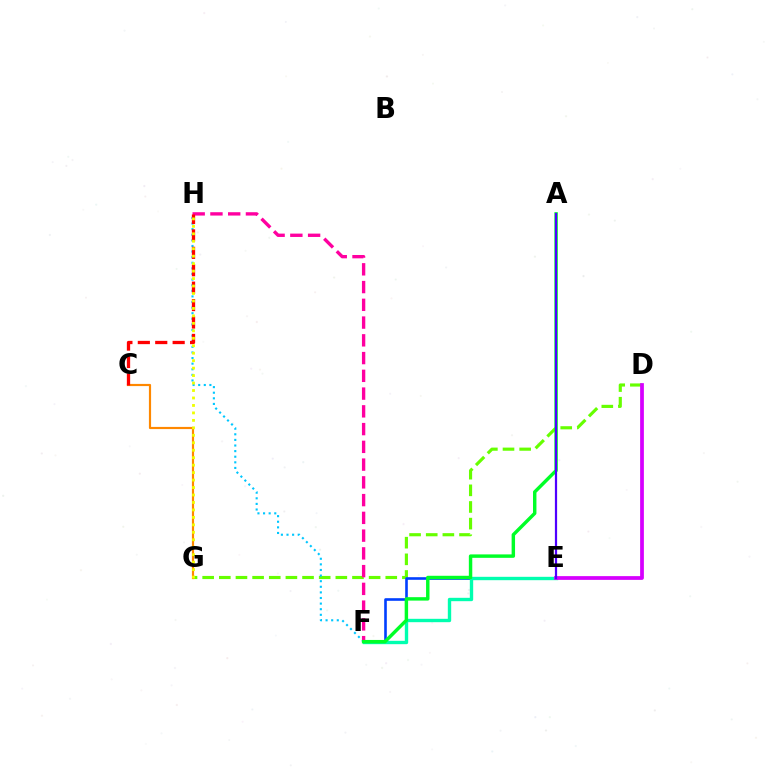{('D', 'G'): [{'color': '#66ff00', 'line_style': 'dashed', 'thickness': 2.26}], ('F', 'H'): [{'color': '#00c7ff', 'line_style': 'dotted', 'thickness': 1.52}, {'color': '#ff00a0', 'line_style': 'dashed', 'thickness': 2.41}], ('E', 'F'): [{'color': '#003fff', 'line_style': 'solid', 'thickness': 1.88}, {'color': '#00ffaf', 'line_style': 'solid', 'thickness': 2.43}], ('C', 'G'): [{'color': '#ff8800', 'line_style': 'solid', 'thickness': 1.57}], ('D', 'E'): [{'color': '#d600ff', 'line_style': 'solid', 'thickness': 2.7}], ('A', 'F'): [{'color': '#00ff27', 'line_style': 'solid', 'thickness': 2.47}], ('A', 'E'): [{'color': '#4f00ff', 'line_style': 'solid', 'thickness': 1.6}], ('C', 'H'): [{'color': '#ff0000', 'line_style': 'dashed', 'thickness': 2.37}], ('G', 'H'): [{'color': '#eeff00', 'line_style': 'dotted', 'thickness': 2.03}]}